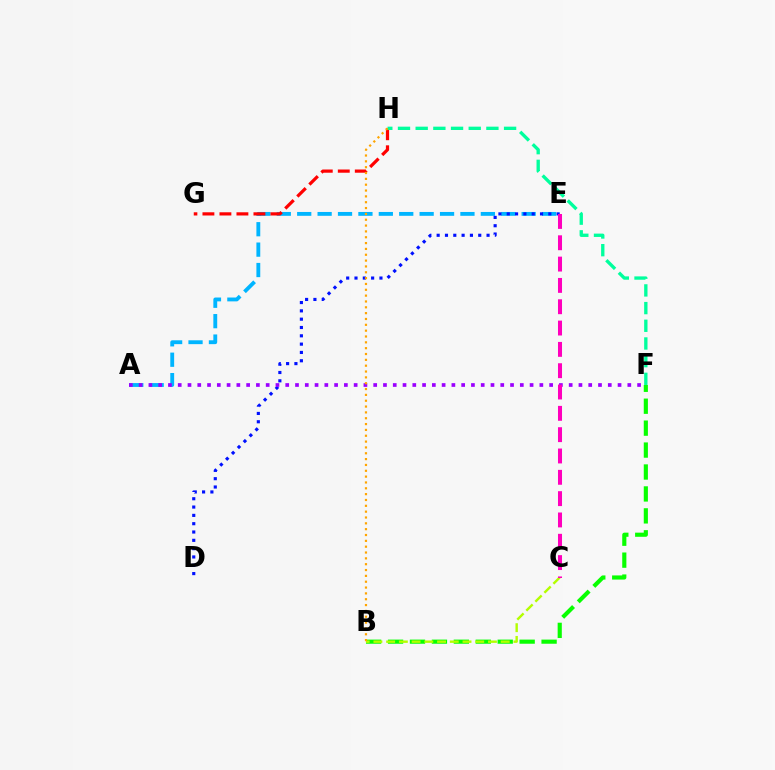{('A', 'E'): [{'color': '#00b5ff', 'line_style': 'dashed', 'thickness': 2.77}], ('D', 'E'): [{'color': '#0010ff', 'line_style': 'dotted', 'thickness': 2.26}], ('A', 'F'): [{'color': '#9b00ff', 'line_style': 'dotted', 'thickness': 2.66}], ('B', 'F'): [{'color': '#08ff00', 'line_style': 'dashed', 'thickness': 2.98}], ('G', 'H'): [{'color': '#ff0000', 'line_style': 'dashed', 'thickness': 2.31}], ('B', 'C'): [{'color': '#b3ff00', 'line_style': 'dashed', 'thickness': 1.73}], ('C', 'E'): [{'color': '#ff00bd', 'line_style': 'dashed', 'thickness': 2.9}], ('F', 'H'): [{'color': '#00ff9d', 'line_style': 'dashed', 'thickness': 2.4}], ('B', 'H'): [{'color': '#ffa500', 'line_style': 'dotted', 'thickness': 1.59}]}